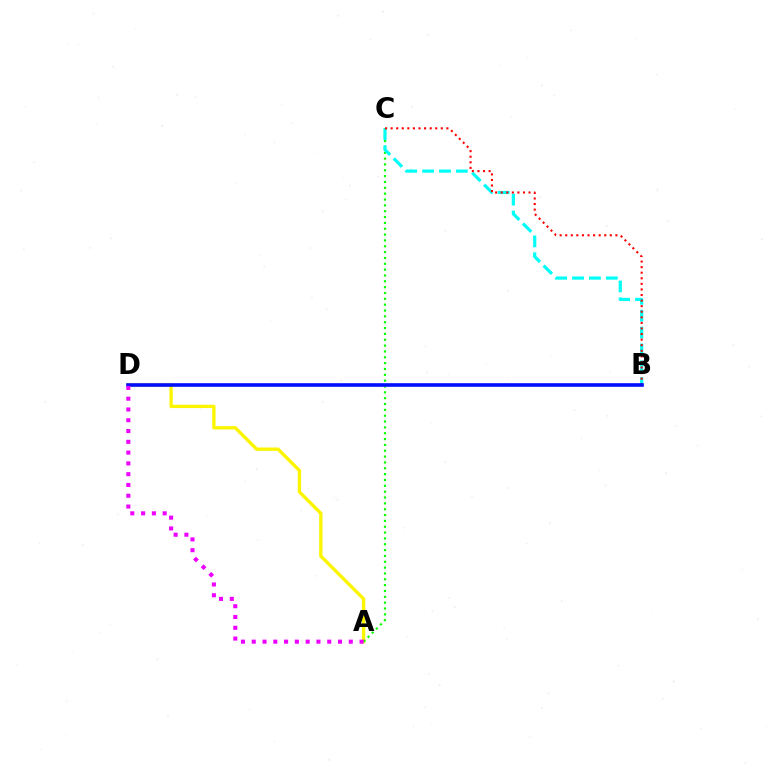{('A', 'D'): [{'color': '#fcf500', 'line_style': 'solid', 'thickness': 2.4}, {'color': '#ee00ff', 'line_style': 'dotted', 'thickness': 2.93}], ('A', 'C'): [{'color': '#08ff00', 'line_style': 'dotted', 'thickness': 1.59}], ('B', 'C'): [{'color': '#00fff6', 'line_style': 'dashed', 'thickness': 2.29}, {'color': '#ff0000', 'line_style': 'dotted', 'thickness': 1.51}], ('B', 'D'): [{'color': '#0010ff', 'line_style': 'solid', 'thickness': 2.61}]}